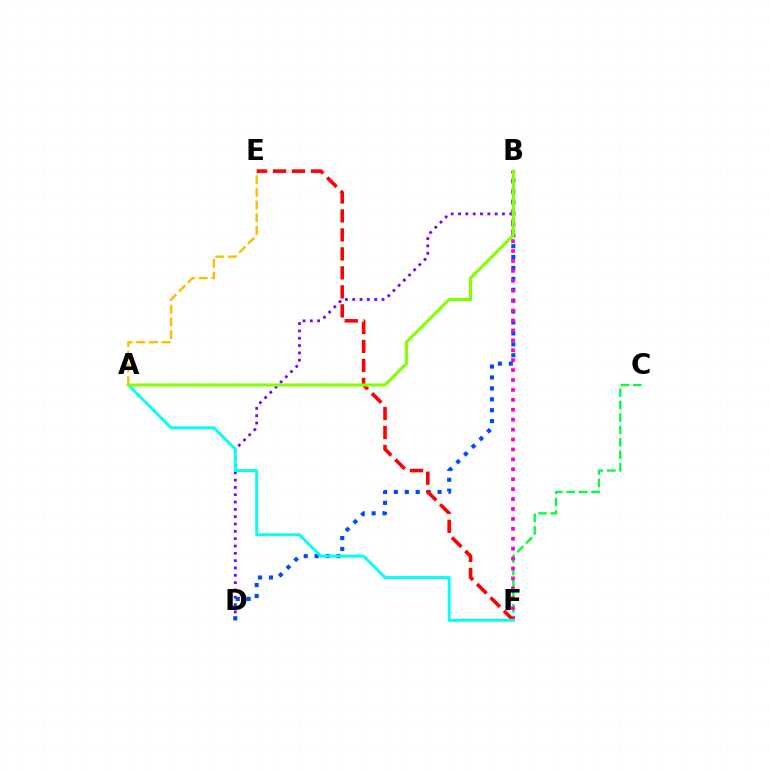{('C', 'F'): [{'color': '#00ff39', 'line_style': 'dashed', 'thickness': 1.68}], ('B', 'D'): [{'color': '#7200ff', 'line_style': 'dotted', 'thickness': 1.99}, {'color': '#004bff', 'line_style': 'dotted', 'thickness': 2.96}], ('A', 'E'): [{'color': '#ffbd00', 'line_style': 'dashed', 'thickness': 1.72}], ('B', 'F'): [{'color': '#ff00cf', 'line_style': 'dotted', 'thickness': 2.7}], ('E', 'F'): [{'color': '#ff0000', 'line_style': 'dashed', 'thickness': 2.58}], ('A', 'F'): [{'color': '#00fff6', 'line_style': 'solid', 'thickness': 2.08}], ('A', 'B'): [{'color': '#84ff00', 'line_style': 'solid', 'thickness': 2.23}]}